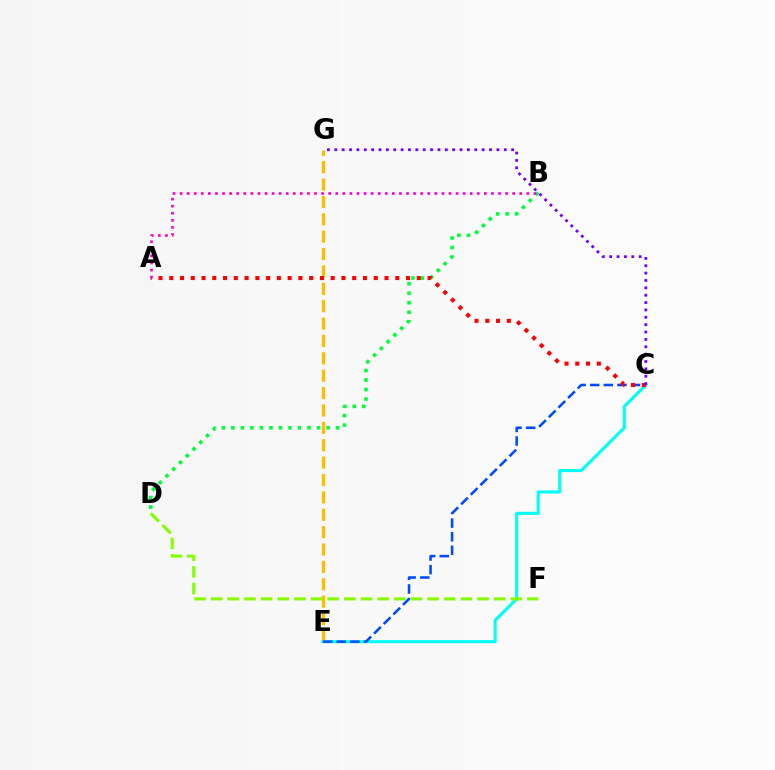{('E', 'G'): [{'color': '#ffbd00', 'line_style': 'dashed', 'thickness': 2.36}], ('C', 'E'): [{'color': '#00fff6', 'line_style': 'solid', 'thickness': 2.22}, {'color': '#004bff', 'line_style': 'dashed', 'thickness': 1.85}], ('B', 'D'): [{'color': '#00ff39', 'line_style': 'dotted', 'thickness': 2.59}], ('A', 'C'): [{'color': '#ff0000', 'line_style': 'dotted', 'thickness': 2.92}], ('D', 'F'): [{'color': '#84ff00', 'line_style': 'dashed', 'thickness': 2.26}], ('C', 'G'): [{'color': '#7200ff', 'line_style': 'dotted', 'thickness': 2.0}], ('A', 'B'): [{'color': '#ff00cf', 'line_style': 'dotted', 'thickness': 1.92}]}